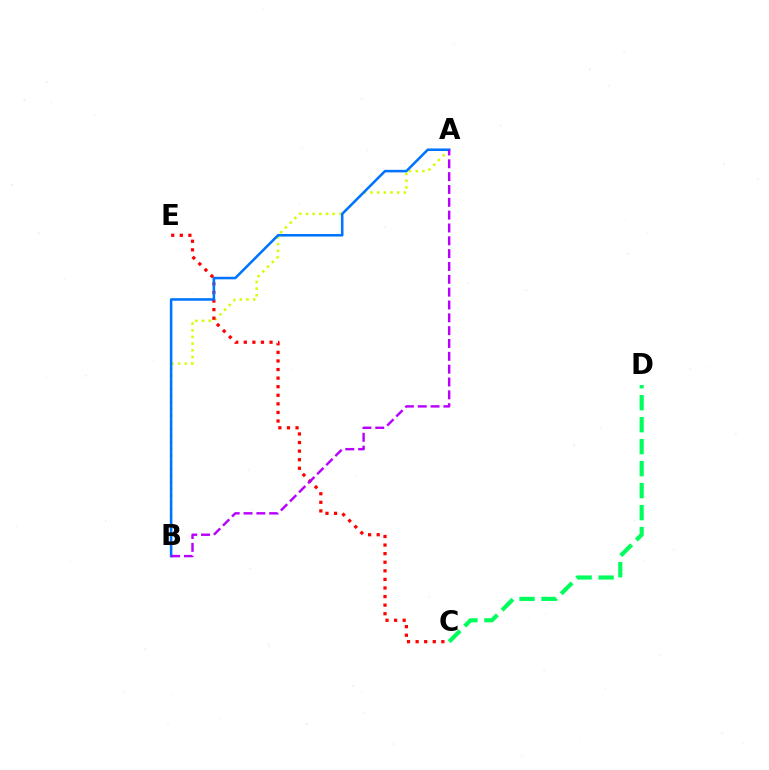{('A', 'B'): [{'color': '#d1ff00', 'line_style': 'dotted', 'thickness': 1.81}, {'color': '#0074ff', 'line_style': 'solid', 'thickness': 1.83}, {'color': '#b900ff', 'line_style': 'dashed', 'thickness': 1.74}], ('C', 'E'): [{'color': '#ff0000', 'line_style': 'dotted', 'thickness': 2.33}], ('C', 'D'): [{'color': '#00ff5c', 'line_style': 'dashed', 'thickness': 2.99}]}